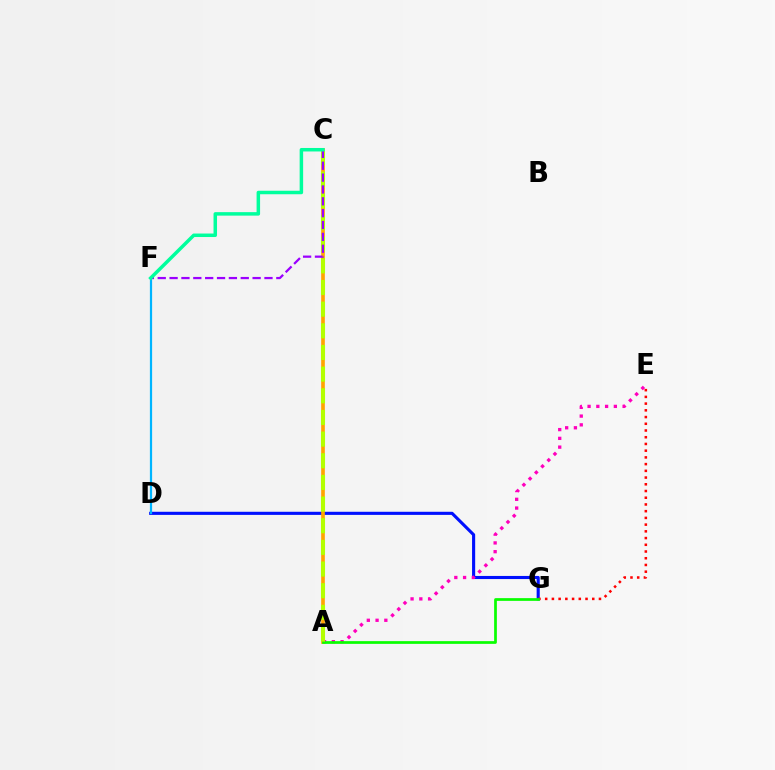{('D', 'G'): [{'color': '#0010ff', 'line_style': 'solid', 'thickness': 2.24}], ('A', 'C'): [{'color': '#ffa500', 'line_style': 'solid', 'thickness': 2.63}, {'color': '#b3ff00', 'line_style': 'dashed', 'thickness': 2.94}], ('E', 'G'): [{'color': '#ff0000', 'line_style': 'dotted', 'thickness': 1.83}], ('A', 'E'): [{'color': '#ff00bd', 'line_style': 'dotted', 'thickness': 2.38}], ('D', 'F'): [{'color': '#00b5ff', 'line_style': 'solid', 'thickness': 1.6}], ('A', 'G'): [{'color': '#08ff00', 'line_style': 'solid', 'thickness': 1.96}], ('C', 'F'): [{'color': '#9b00ff', 'line_style': 'dashed', 'thickness': 1.61}, {'color': '#00ff9d', 'line_style': 'solid', 'thickness': 2.51}]}